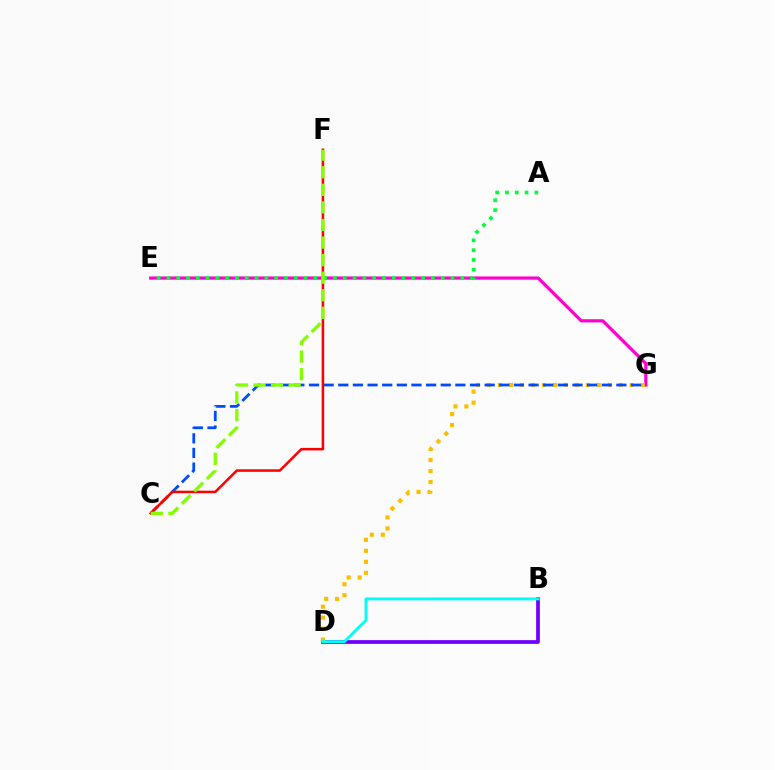{('E', 'G'): [{'color': '#ff00cf', 'line_style': 'solid', 'thickness': 2.3}], ('B', 'D'): [{'color': '#7200ff', 'line_style': 'solid', 'thickness': 2.7}, {'color': '#00fff6', 'line_style': 'solid', 'thickness': 2.07}], ('D', 'G'): [{'color': '#ffbd00', 'line_style': 'dotted', 'thickness': 2.98}], ('C', 'G'): [{'color': '#004bff', 'line_style': 'dashed', 'thickness': 1.99}], ('C', 'F'): [{'color': '#ff0000', 'line_style': 'solid', 'thickness': 1.83}, {'color': '#84ff00', 'line_style': 'dashed', 'thickness': 2.39}], ('A', 'E'): [{'color': '#00ff39', 'line_style': 'dotted', 'thickness': 2.66}]}